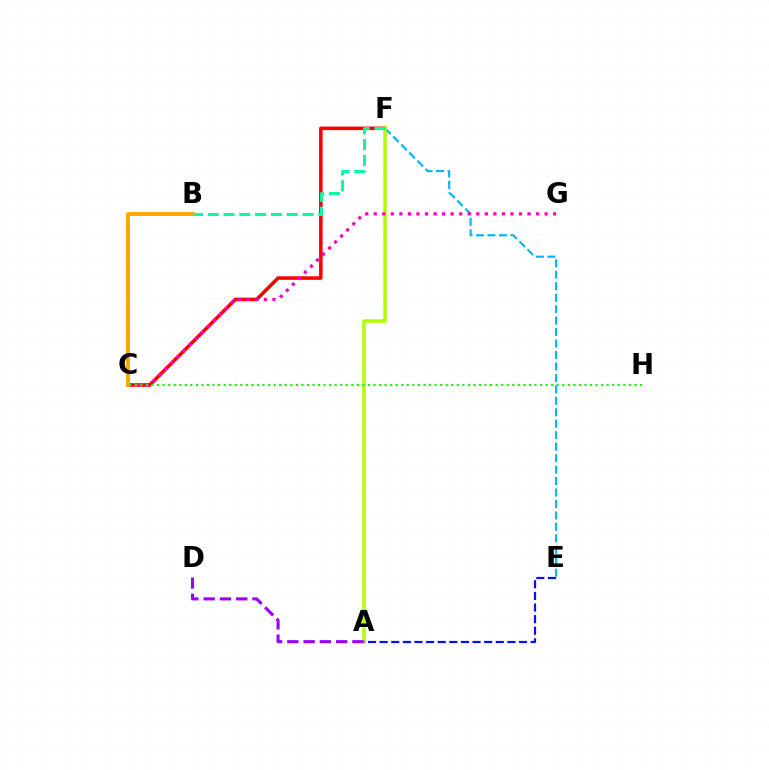{('C', 'F'): [{'color': '#ff0000', 'line_style': 'solid', 'thickness': 2.55}], ('E', 'F'): [{'color': '#00b5ff', 'line_style': 'dashed', 'thickness': 1.56}], ('A', 'F'): [{'color': '#b3ff00', 'line_style': 'solid', 'thickness': 2.54}], ('C', 'G'): [{'color': '#ff00bd', 'line_style': 'dotted', 'thickness': 2.32}], ('B', 'C'): [{'color': '#ffa500', 'line_style': 'solid', 'thickness': 2.75}], ('C', 'H'): [{'color': '#08ff00', 'line_style': 'dotted', 'thickness': 1.51}], ('B', 'F'): [{'color': '#00ff9d', 'line_style': 'dashed', 'thickness': 2.15}], ('A', 'D'): [{'color': '#9b00ff', 'line_style': 'dashed', 'thickness': 2.21}], ('A', 'E'): [{'color': '#0010ff', 'line_style': 'dashed', 'thickness': 1.58}]}